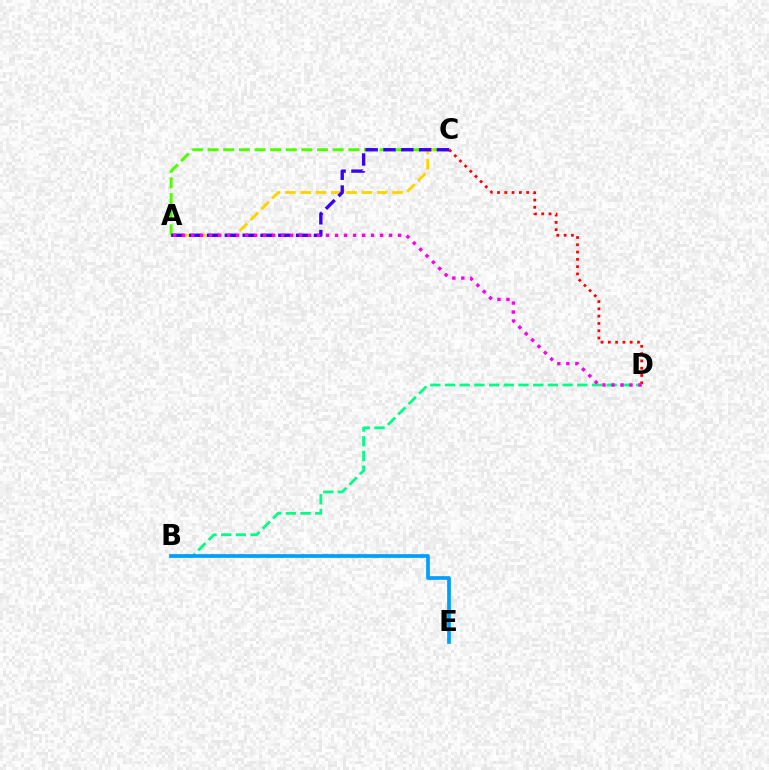{('B', 'D'): [{'color': '#00ff86', 'line_style': 'dashed', 'thickness': 2.0}], ('A', 'C'): [{'color': '#4fff00', 'line_style': 'dashed', 'thickness': 2.13}, {'color': '#ffd500', 'line_style': 'dashed', 'thickness': 2.08}, {'color': '#3700ff', 'line_style': 'dashed', 'thickness': 2.42}], ('C', 'D'): [{'color': '#ff0000', 'line_style': 'dotted', 'thickness': 1.98}], ('A', 'D'): [{'color': '#ff00ed', 'line_style': 'dotted', 'thickness': 2.45}], ('B', 'E'): [{'color': '#009eff', 'line_style': 'solid', 'thickness': 2.67}]}